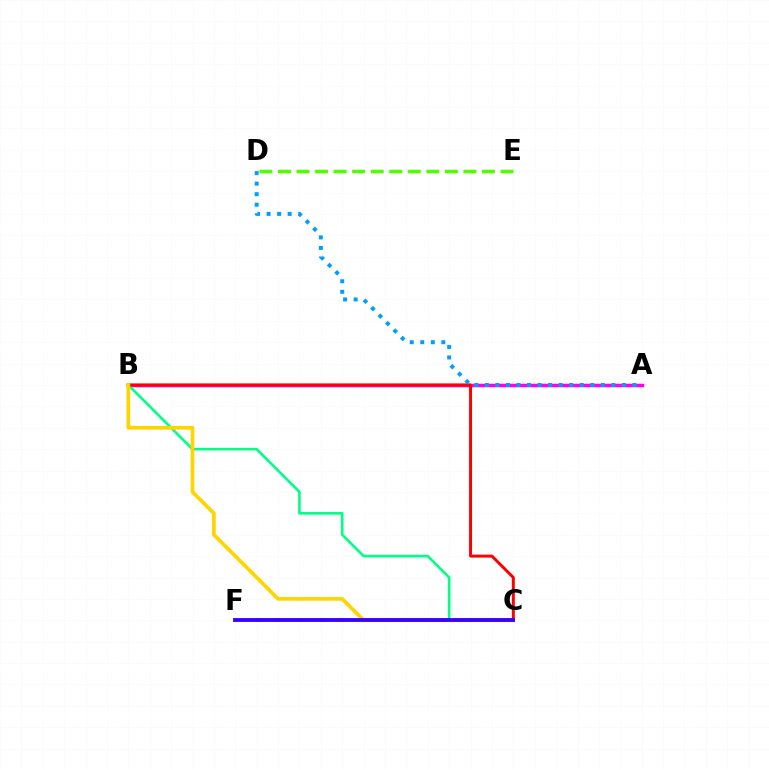{('A', 'B'): [{'color': '#ff00ed', 'line_style': 'solid', 'thickness': 2.52}], ('B', 'C'): [{'color': '#00ff86', 'line_style': 'solid', 'thickness': 1.88}, {'color': '#ff0000', 'line_style': 'solid', 'thickness': 2.14}, {'color': '#ffd500', 'line_style': 'solid', 'thickness': 2.66}], ('D', 'E'): [{'color': '#4fff00', 'line_style': 'dashed', 'thickness': 2.52}], ('A', 'D'): [{'color': '#009eff', 'line_style': 'dotted', 'thickness': 2.86}], ('C', 'F'): [{'color': '#3700ff', 'line_style': 'solid', 'thickness': 2.78}]}